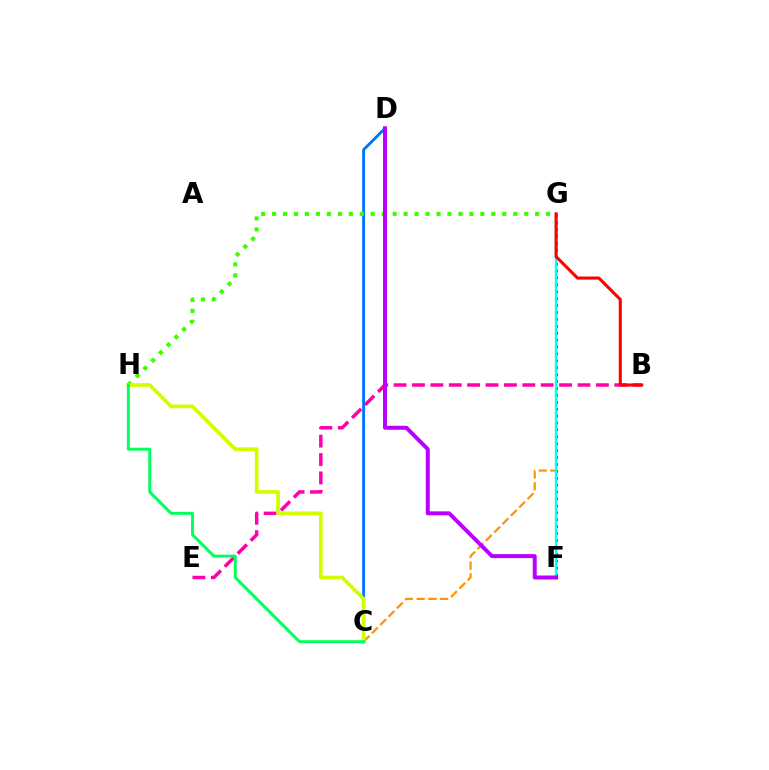{('C', 'G'): [{'color': '#ff9400', 'line_style': 'dashed', 'thickness': 1.6}], ('F', 'G'): [{'color': '#2500ff', 'line_style': 'dotted', 'thickness': 1.88}, {'color': '#00fff6', 'line_style': 'solid', 'thickness': 1.72}], ('C', 'D'): [{'color': '#0074ff', 'line_style': 'solid', 'thickness': 2.07}], ('B', 'E'): [{'color': '#ff00ac', 'line_style': 'dashed', 'thickness': 2.5}], ('G', 'H'): [{'color': '#3dff00', 'line_style': 'dotted', 'thickness': 2.98}], ('C', 'H'): [{'color': '#d1ff00', 'line_style': 'solid', 'thickness': 2.67}, {'color': '#00ff5c', 'line_style': 'solid', 'thickness': 2.09}], ('B', 'G'): [{'color': '#ff0000', 'line_style': 'solid', 'thickness': 2.22}], ('D', 'F'): [{'color': '#b900ff', 'line_style': 'solid', 'thickness': 2.86}]}